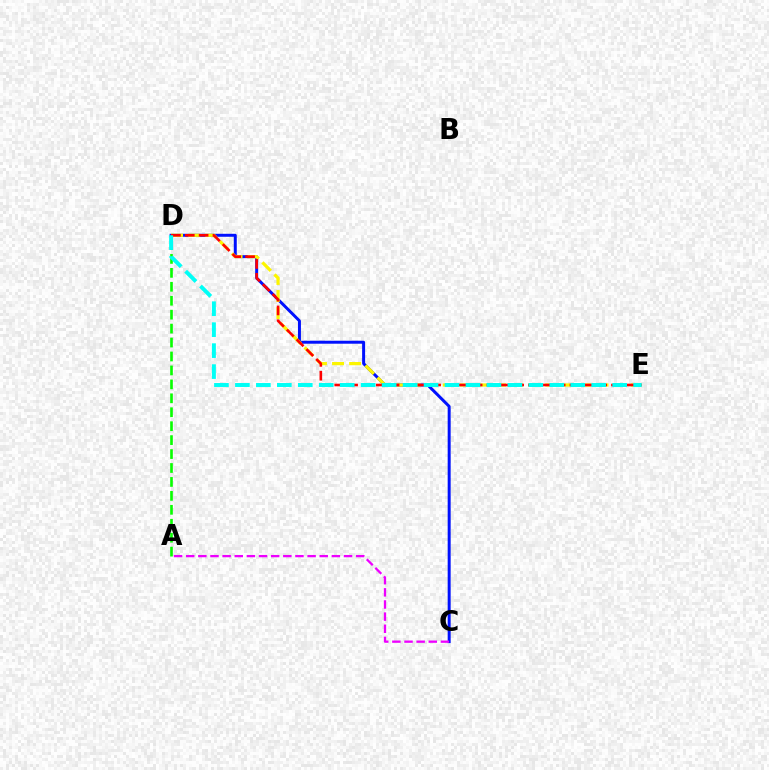{('C', 'D'): [{'color': '#0010ff', 'line_style': 'solid', 'thickness': 2.14}], ('A', 'D'): [{'color': '#08ff00', 'line_style': 'dashed', 'thickness': 1.89}], ('D', 'E'): [{'color': '#fcf500', 'line_style': 'dashed', 'thickness': 2.32}, {'color': '#ff0000', 'line_style': 'dashed', 'thickness': 1.88}, {'color': '#00fff6', 'line_style': 'dashed', 'thickness': 2.85}], ('A', 'C'): [{'color': '#ee00ff', 'line_style': 'dashed', 'thickness': 1.65}]}